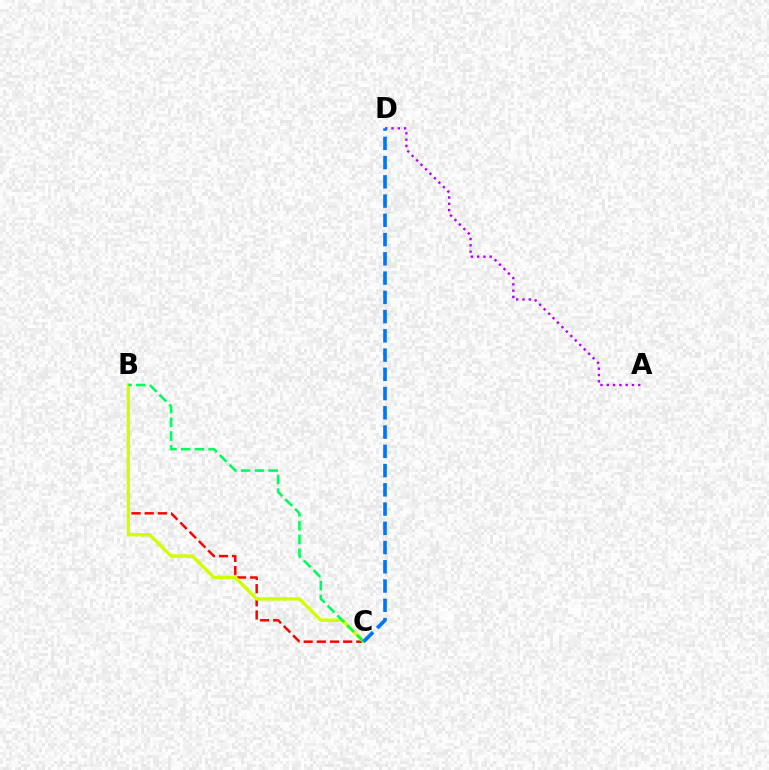{('B', 'C'): [{'color': '#ff0000', 'line_style': 'dashed', 'thickness': 1.79}, {'color': '#d1ff00', 'line_style': 'solid', 'thickness': 2.43}, {'color': '#00ff5c', 'line_style': 'dashed', 'thickness': 1.87}], ('A', 'D'): [{'color': '#b900ff', 'line_style': 'dotted', 'thickness': 1.71}], ('C', 'D'): [{'color': '#0074ff', 'line_style': 'dashed', 'thickness': 2.61}]}